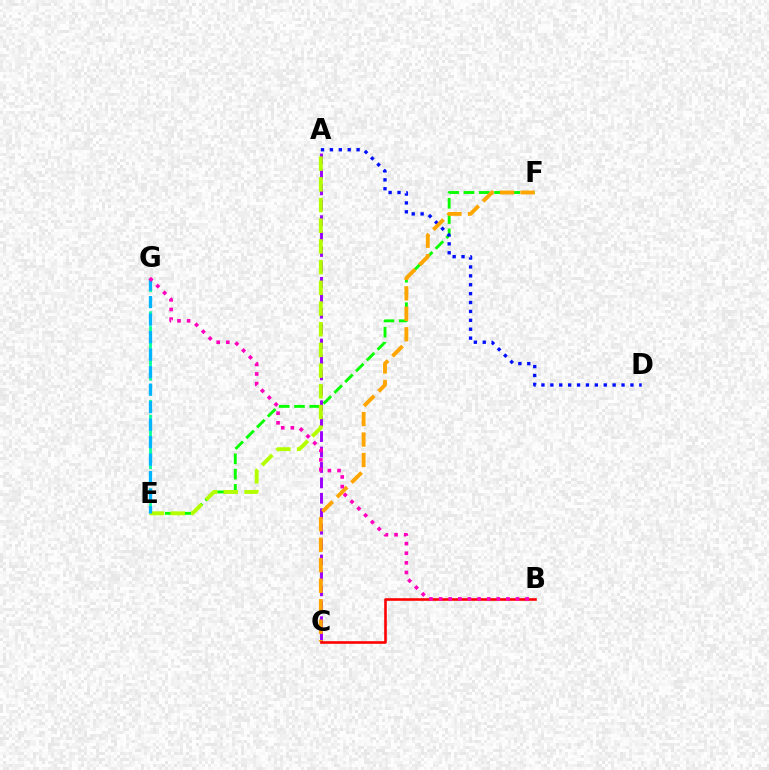{('A', 'C'): [{'color': '#9b00ff', 'line_style': 'dashed', 'thickness': 2.1}], ('E', 'F'): [{'color': '#08ff00', 'line_style': 'dashed', 'thickness': 2.07}], ('E', 'G'): [{'color': '#00ff9d', 'line_style': 'dashed', 'thickness': 2.01}, {'color': '#00b5ff', 'line_style': 'dashed', 'thickness': 2.38}], ('A', 'E'): [{'color': '#b3ff00', 'line_style': 'dashed', 'thickness': 2.81}], ('A', 'D'): [{'color': '#0010ff', 'line_style': 'dotted', 'thickness': 2.42}], ('C', 'F'): [{'color': '#ffa500', 'line_style': 'dashed', 'thickness': 2.78}], ('B', 'C'): [{'color': '#ff0000', 'line_style': 'solid', 'thickness': 1.87}], ('B', 'G'): [{'color': '#ff00bd', 'line_style': 'dotted', 'thickness': 2.61}]}